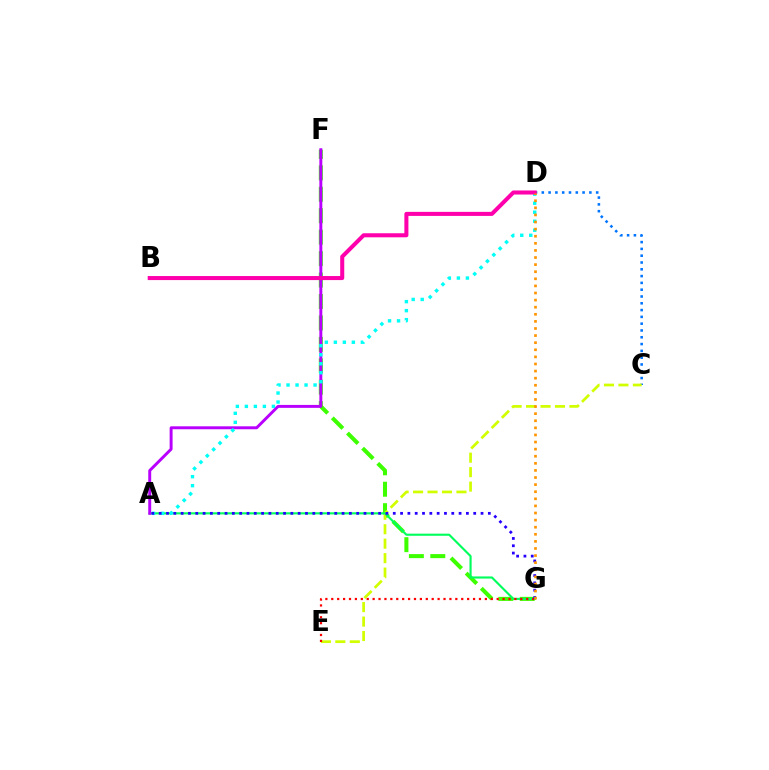{('C', 'D'): [{'color': '#0074ff', 'line_style': 'dotted', 'thickness': 1.85}], ('F', 'G'): [{'color': '#3dff00', 'line_style': 'dashed', 'thickness': 2.91}], ('C', 'E'): [{'color': '#d1ff00', 'line_style': 'dashed', 'thickness': 1.96}], ('A', 'G'): [{'color': '#00ff5c', 'line_style': 'solid', 'thickness': 1.54}, {'color': '#2500ff', 'line_style': 'dotted', 'thickness': 1.99}], ('A', 'F'): [{'color': '#b900ff', 'line_style': 'solid', 'thickness': 2.12}], ('A', 'D'): [{'color': '#00fff6', 'line_style': 'dotted', 'thickness': 2.45}], ('E', 'G'): [{'color': '#ff0000', 'line_style': 'dotted', 'thickness': 1.61}], ('B', 'D'): [{'color': '#ff00ac', 'line_style': 'solid', 'thickness': 2.91}], ('D', 'G'): [{'color': '#ff9400', 'line_style': 'dotted', 'thickness': 1.93}]}